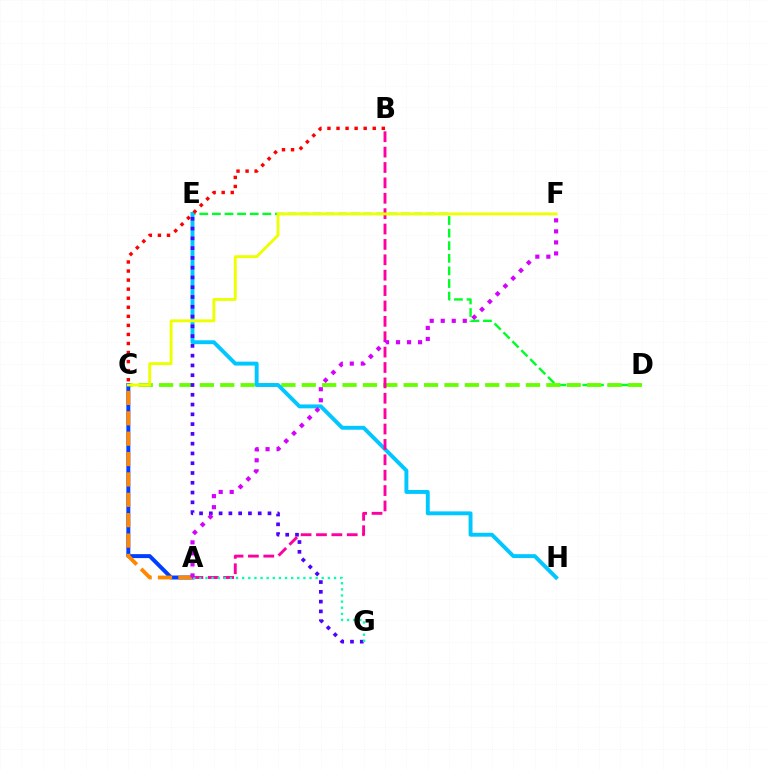{('D', 'E'): [{'color': '#00ff27', 'line_style': 'dashed', 'thickness': 1.71}], ('C', 'D'): [{'color': '#66ff00', 'line_style': 'dashed', 'thickness': 2.77}], ('E', 'H'): [{'color': '#00c7ff', 'line_style': 'solid', 'thickness': 2.81}], ('A', 'C'): [{'color': '#003fff', 'line_style': 'solid', 'thickness': 2.85}, {'color': '#ff8800', 'line_style': 'dashed', 'thickness': 2.77}], ('E', 'G'): [{'color': '#4f00ff', 'line_style': 'dotted', 'thickness': 2.66}], ('B', 'C'): [{'color': '#ff0000', 'line_style': 'dotted', 'thickness': 2.46}], ('A', 'B'): [{'color': '#ff00a0', 'line_style': 'dashed', 'thickness': 2.09}], ('C', 'F'): [{'color': '#eeff00', 'line_style': 'solid', 'thickness': 2.09}], ('A', 'G'): [{'color': '#00ffaf', 'line_style': 'dotted', 'thickness': 1.66}], ('A', 'F'): [{'color': '#d600ff', 'line_style': 'dotted', 'thickness': 2.99}]}